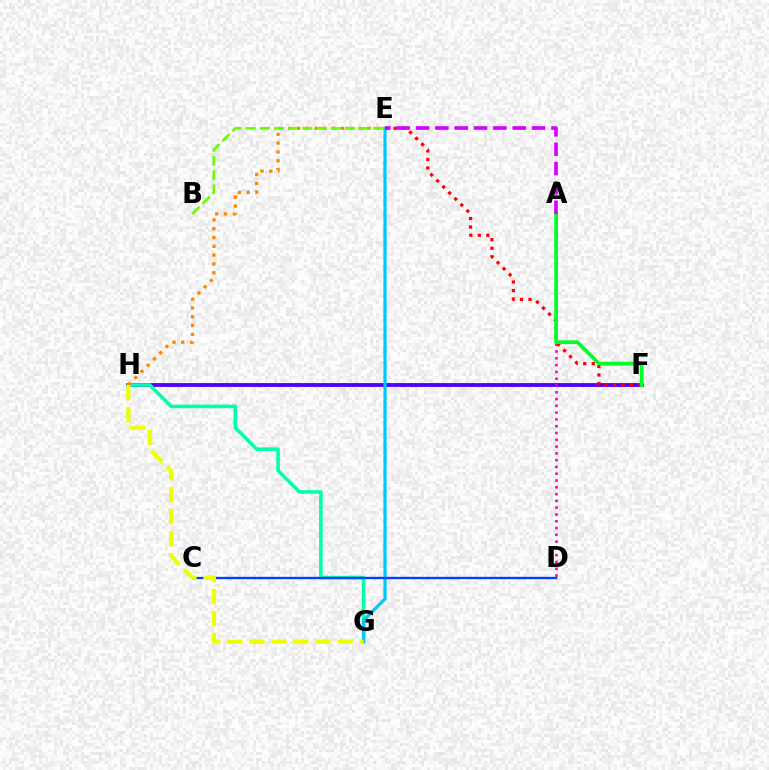{('F', 'H'): [{'color': '#4f00ff', 'line_style': 'solid', 'thickness': 2.76}], ('G', 'H'): [{'color': '#00ffaf', 'line_style': 'solid', 'thickness': 2.56}, {'color': '#eeff00', 'line_style': 'dashed', 'thickness': 2.99}], ('A', 'D'): [{'color': '#ff00a0', 'line_style': 'dotted', 'thickness': 1.84}], ('E', 'F'): [{'color': '#ff0000', 'line_style': 'dotted', 'thickness': 2.32}], ('E', 'G'): [{'color': '#00c7ff', 'line_style': 'solid', 'thickness': 2.31}], ('A', 'F'): [{'color': '#00ff27', 'line_style': 'solid', 'thickness': 2.69}], ('E', 'H'): [{'color': '#ff8800', 'line_style': 'dotted', 'thickness': 2.39}], ('C', 'D'): [{'color': '#003fff', 'line_style': 'solid', 'thickness': 1.69}], ('B', 'E'): [{'color': '#66ff00', 'line_style': 'dashed', 'thickness': 1.93}], ('A', 'E'): [{'color': '#d600ff', 'line_style': 'dashed', 'thickness': 2.63}]}